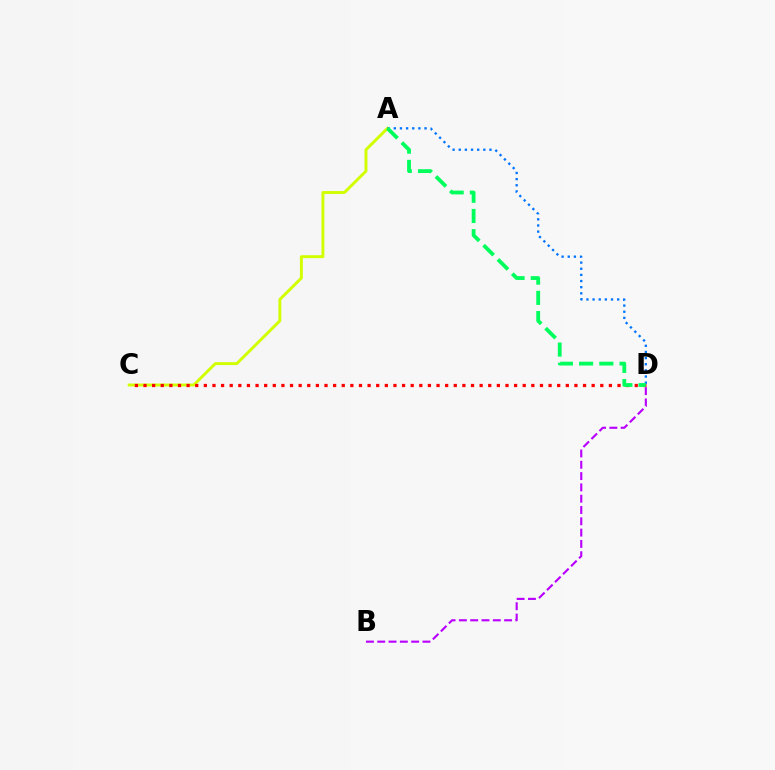{('A', 'C'): [{'color': '#d1ff00', 'line_style': 'solid', 'thickness': 2.1}], ('B', 'D'): [{'color': '#b900ff', 'line_style': 'dashed', 'thickness': 1.54}], ('C', 'D'): [{'color': '#ff0000', 'line_style': 'dotted', 'thickness': 2.34}], ('A', 'D'): [{'color': '#0074ff', 'line_style': 'dotted', 'thickness': 1.67}, {'color': '#00ff5c', 'line_style': 'dashed', 'thickness': 2.75}]}